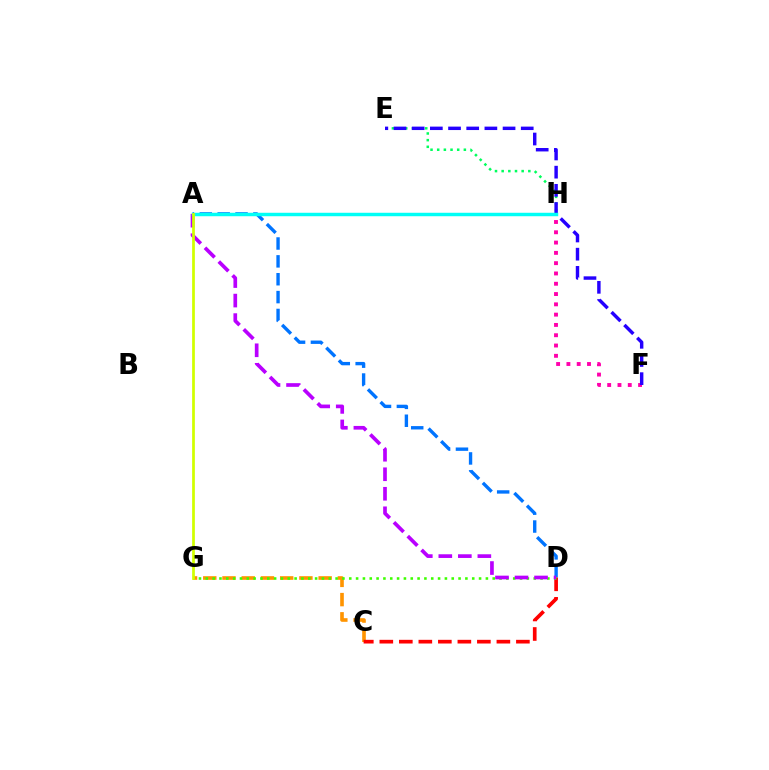{('A', 'D'): [{'color': '#0074ff', 'line_style': 'dashed', 'thickness': 2.43}, {'color': '#b900ff', 'line_style': 'dashed', 'thickness': 2.65}], ('F', 'H'): [{'color': '#ff00ac', 'line_style': 'dotted', 'thickness': 2.8}], ('C', 'G'): [{'color': '#ff9400', 'line_style': 'dashed', 'thickness': 2.61}], ('C', 'D'): [{'color': '#ff0000', 'line_style': 'dashed', 'thickness': 2.65}], ('E', 'H'): [{'color': '#00ff5c', 'line_style': 'dotted', 'thickness': 1.81}], ('E', 'F'): [{'color': '#2500ff', 'line_style': 'dashed', 'thickness': 2.47}], ('D', 'G'): [{'color': '#3dff00', 'line_style': 'dotted', 'thickness': 1.86}], ('A', 'H'): [{'color': '#00fff6', 'line_style': 'solid', 'thickness': 2.49}], ('A', 'G'): [{'color': '#d1ff00', 'line_style': 'solid', 'thickness': 1.97}]}